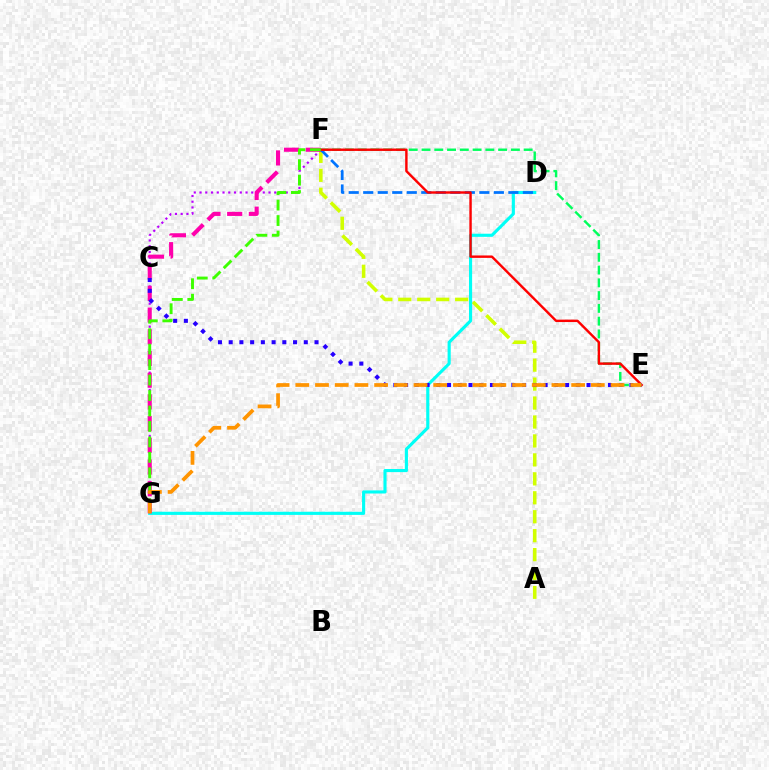{('A', 'F'): [{'color': '#d1ff00', 'line_style': 'dashed', 'thickness': 2.57}], ('F', 'G'): [{'color': '#b900ff', 'line_style': 'dotted', 'thickness': 1.56}, {'color': '#ff00ac', 'line_style': 'dashed', 'thickness': 2.95}, {'color': '#3dff00', 'line_style': 'dashed', 'thickness': 2.1}], ('D', 'G'): [{'color': '#00fff6', 'line_style': 'solid', 'thickness': 2.25}], ('D', 'F'): [{'color': '#0074ff', 'line_style': 'dashed', 'thickness': 1.97}], ('E', 'F'): [{'color': '#00ff5c', 'line_style': 'dashed', 'thickness': 1.73}, {'color': '#ff0000', 'line_style': 'solid', 'thickness': 1.74}], ('C', 'E'): [{'color': '#2500ff', 'line_style': 'dotted', 'thickness': 2.92}], ('E', 'G'): [{'color': '#ff9400', 'line_style': 'dashed', 'thickness': 2.68}]}